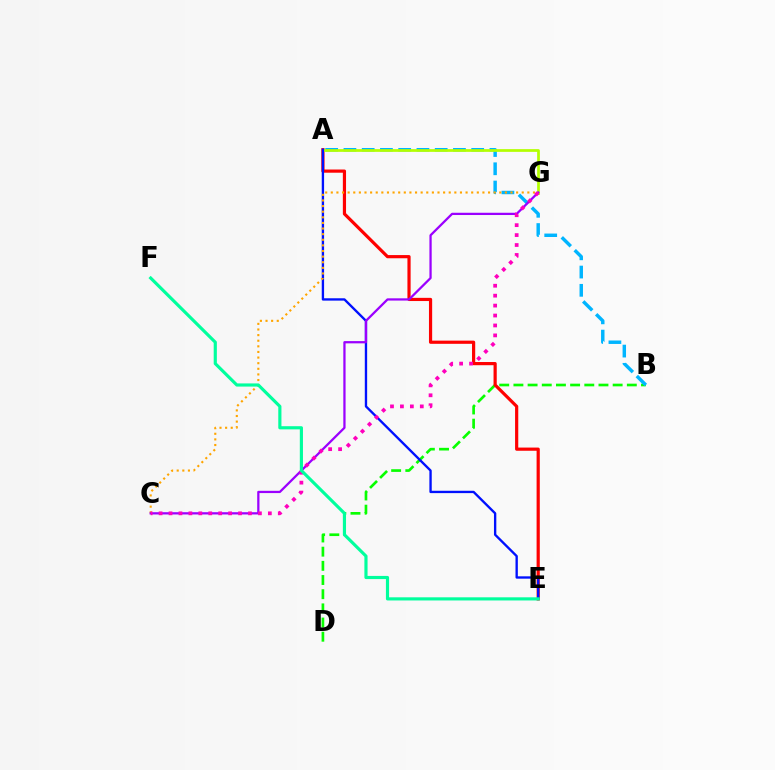{('B', 'D'): [{'color': '#08ff00', 'line_style': 'dashed', 'thickness': 1.93}], ('A', 'B'): [{'color': '#00b5ff', 'line_style': 'dashed', 'thickness': 2.48}], ('A', 'E'): [{'color': '#ff0000', 'line_style': 'solid', 'thickness': 2.3}, {'color': '#0010ff', 'line_style': 'solid', 'thickness': 1.69}], ('A', 'G'): [{'color': '#b3ff00', 'line_style': 'solid', 'thickness': 1.96}], ('C', 'G'): [{'color': '#ffa500', 'line_style': 'dotted', 'thickness': 1.53}, {'color': '#9b00ff', 'line_style': 'solid', 'thickness': 1.63}, {'color': '#ff00bd', 'line_style': 'dotted', 'thickness': 2.7}], ('E', 'F'): [{'color': '#00ff9d', 'line_style': 'solid', 'thickness': 2.27}]}